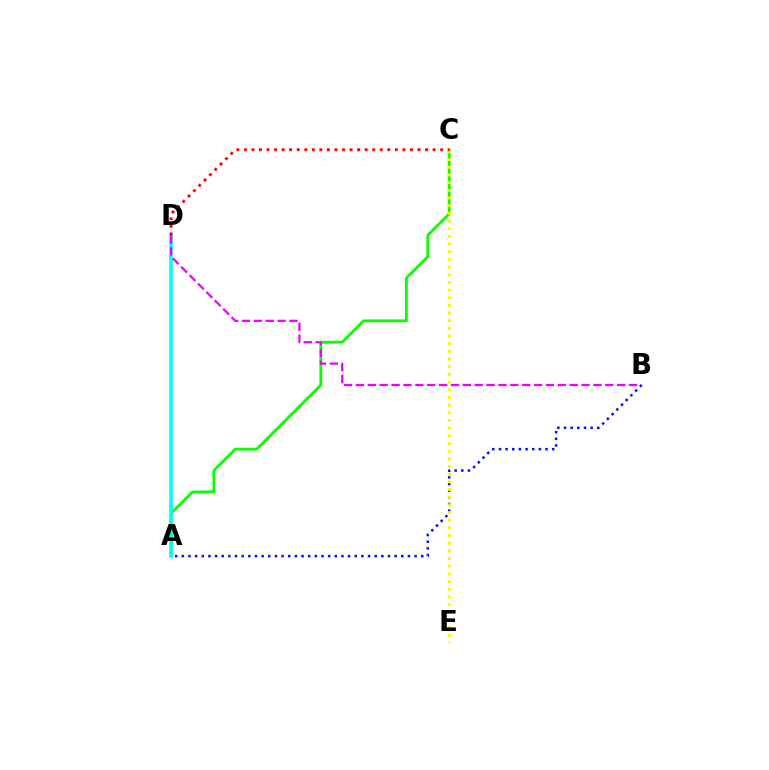{('A', 'C'): [{'color': '#08ff00', 'line_style': 'solid', 'thickness': 2.02}], ('A', 'B'): [{'color': '#0010ff', 'line_style': 'dotted', 'thickness': 1.81}], ('A', 'D'): [{'color': '#00fff6', 'line_style': 'solid', 'thickness': 2.54}], ('C', 'E'): [{'color': '#fcf500', 'line_style': 'dotted', 'thickness': 2.08}], ('B', 'D'): [{'color': '#ee00ff', 'line_style': 'dashed', 'thickness': 1.61}], ('C', 'D'): [{'color': '#ff0000', 'line_style': 'dotted', 'thickness': 2.05}]}